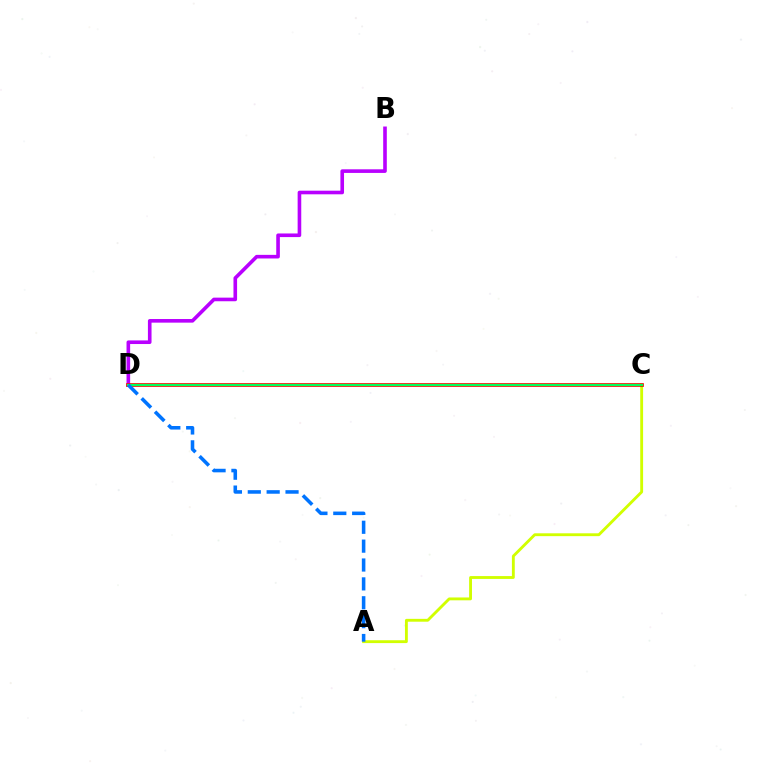{('A', 'C'): [{'color': '#d1ff00', 'line_style': 'solid', 'thickness': 2.05}], ('B', 'D'): [{'color': '#b900ff', 'line_style': 'solid', 'thickness': 2.6}], ('C', 'D'): [{'color': '#ff0000', 'line_style': 'solid', 'thickness': 2.65}, {'color': '#00ff5c', 'line_style': 'solid', 'thickness': 1.59}], ('A', 'D'): [{'color': '#0074ff', 'line_style': 'dashed', 'thickness': 2.56}]}